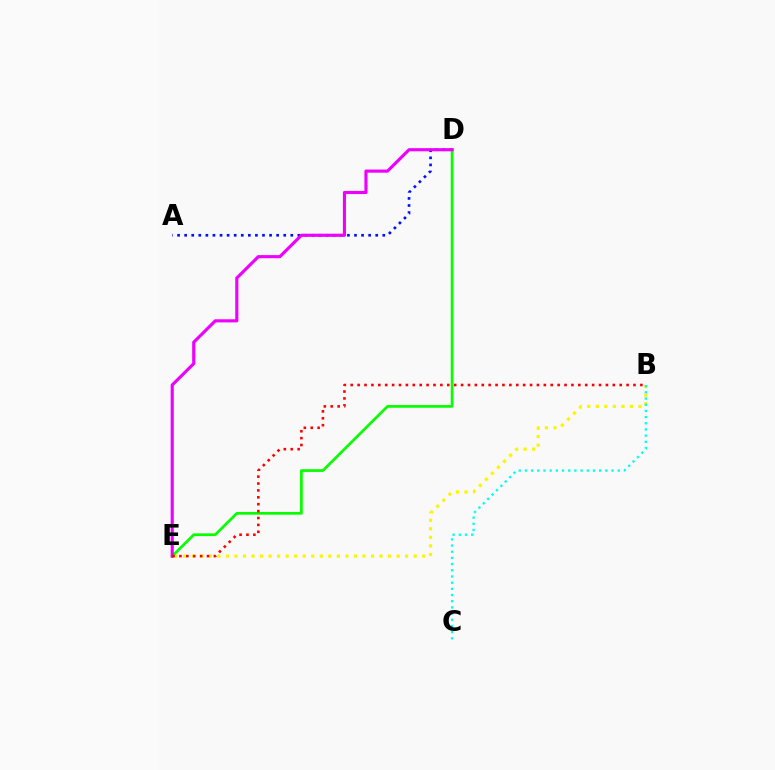{('A', 'D'): [{'color': '#0010ff', 'line_style': 'dotted', 'thickness': 1.92}], ('B', 'E'): [{'color': '#fcf500', 'line_style': 'dotted', 'thickness': 2.32}, {'color': '#ff0000', 'line_style': 'dotted', 'thickness': 1.87}], ('D', 'E'): [{'color': '#08ff00', 'line_style': 'solid', 'thickness': 1.96}, {'color': '#ee00ff', 'line_style': 'solid', 'thickness': 2.26}], ('B', 'C'): [{'color': '#00fff6', 'line_style': 'dotted', 'thickness': 1.68}]}